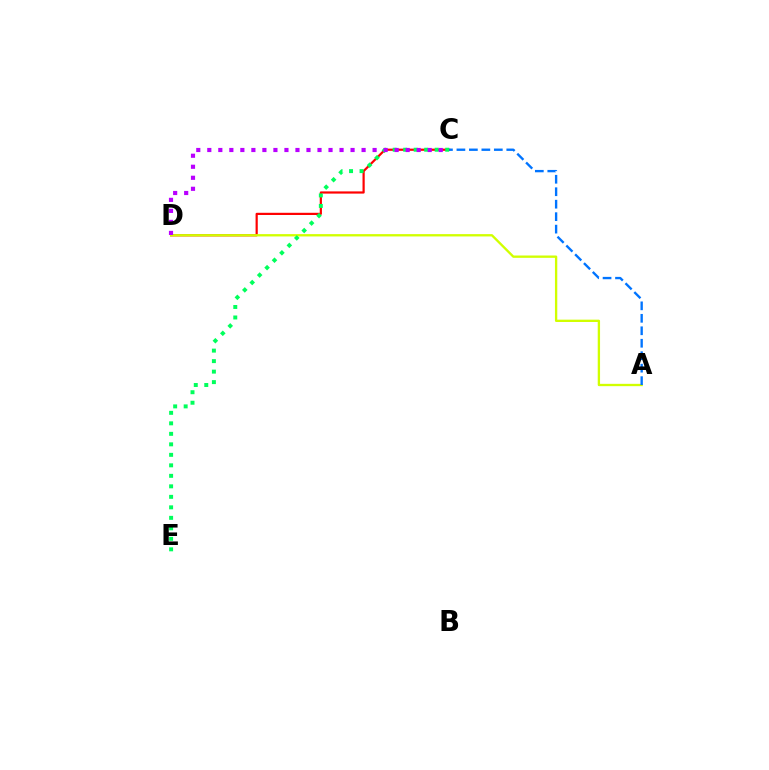{('C', 'D'): [{'color': '#ff0000', 'line_style': 'solid', 'thickness': 1.58}, {'color': '#b900ff', 'line_style': 'dotted', 'thickness': 2.99}], ('A', 'D'): [{'color': '#d1ff00', 'line_style': 'solid', 'thickness': 1.68}], ('C', 'E'): [{'color': '#00ff5c', 'line_style': 'dotted', 'thickness': 2.85}], ('A', 'C'): [{'color': '#0074ff', 'line_style': 'dashed', 'thickness': 1.69}]}